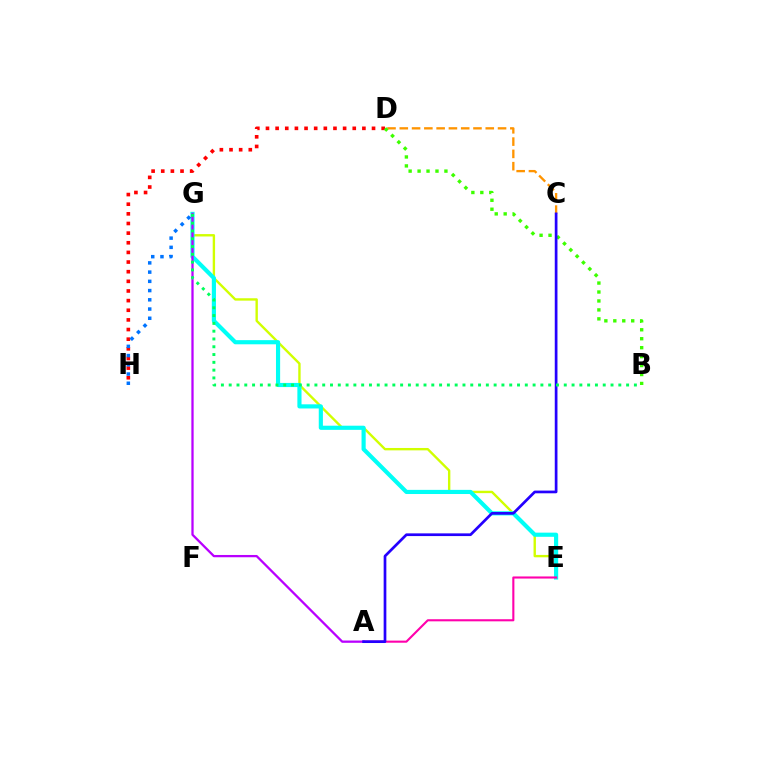{('E', 'G'): [{'color': '#d1ff00', 'line_style': 'solid', 'thickness': 1.71}, {'color': '#00fff6', 'line_style': 'solid', 'thickness': 2.99}], ('A', 'E'): [{'color': '#ff00ac', 'line_style': 'solid', 'thickness': 1.52}], ('C', 'D'): [{'color': '#ff9400', 'line_style': 'dashed', 'thickness': 1.67}], ('D', 'H'): [{'color': '#ff0000', 'line_style': 'dotted', 'thickness': 2.62}], ('A', 'G'): [{'color': '#b900ff', 'line_style': 'solid', 'thickness': 1.64}], ('B', 'D'): [{'color': '#3dff00', 'line_style': 'dotted', 'thickness': 2.43}], ('A', 'C'): [{'color': '#2500ff', 'line_style': 'solid', 'thickness': 1.95}], ('G', 'H'): [{'color': '#0074ff', 'line_style': 'dotted', 'thickness': 2.51}], ('B', 'G'): [{'color': '#00ff5c', 'line_style': 'dotted', 'thickness': 2.12}]}